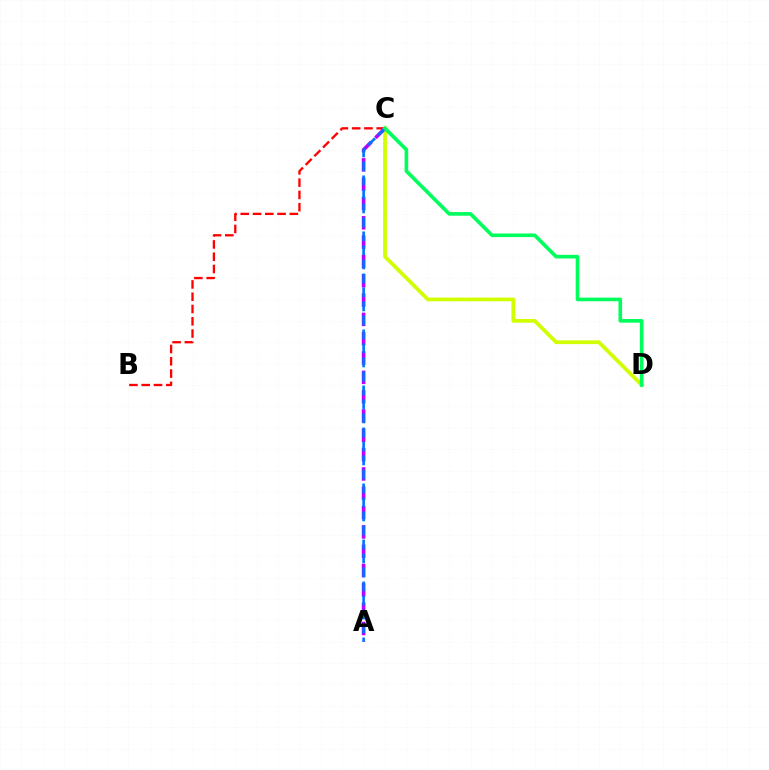{('B', 'C'): [{'color': '#ff0000', 'line_style': 'dashed', 'thickness': 1.67}], ('C', 'D'): [{'color': '#d1ff00', 'line_style': 'solid', 'thickness': 2.71}, {'color': '#00ff5c', 'line_style': 'solid', 'thickness': 2.61}], ('A', 'C'): [{'color': '#b900ff', 'line_style': 'dashed', 'thickness': 2.62}, {'color': '#0074ff', 'line_style': 'dashed', 'thickness': 1.9}]}